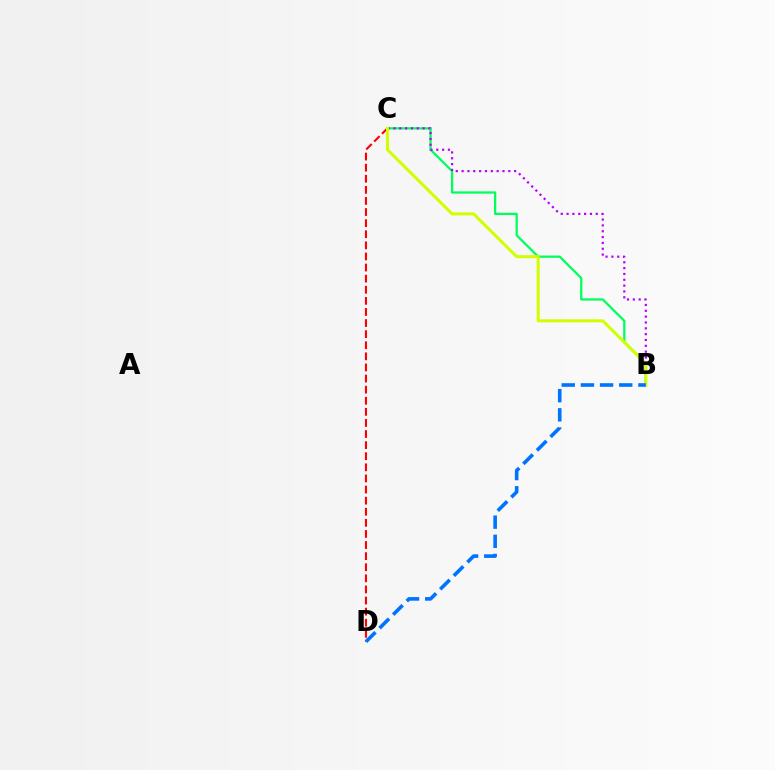{('B', 'C'): [{'color': '#00ff5c', 'line_style': 'solid', 'thickness': 1.63}, {'color': '#b900ff', 'line_style': 'dotted', 'thickness': 1.59}, {'color': '#d1ff00', 'line_style': 'solid', 'thickness': 2.18}], ('C', 'D'): [{'color': '#ff0000', 'line_style': 'dashed', 'thickness': 1.51}], ('B', 'D'): [{'color': '#0074ff', 'line_style': 'dashed', 'thickness': 2.6}]}